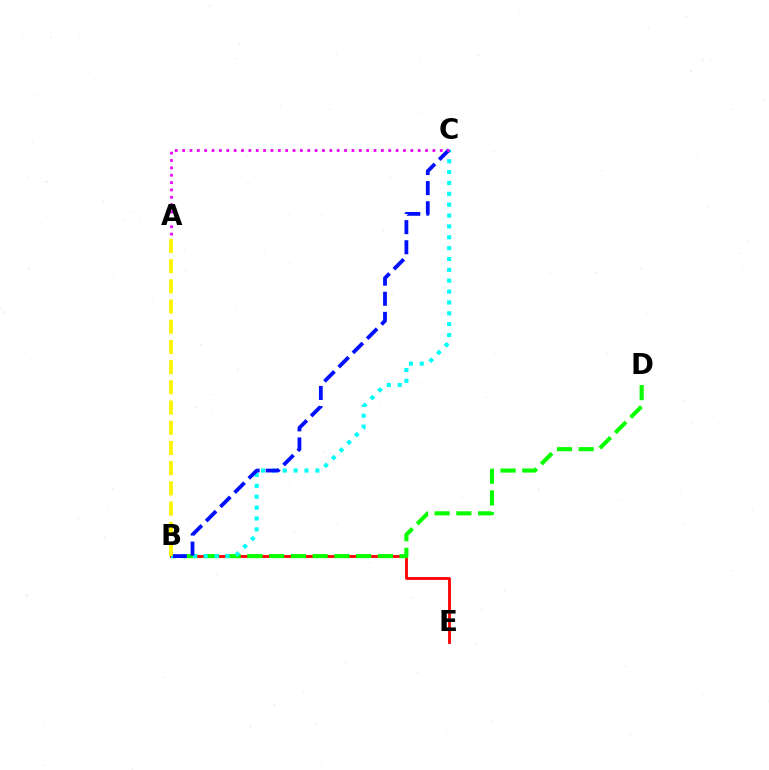{('B', 'E'): [{'color': '#ff0000', 'line_style': 'solid', 'thickness': 2.03}], ('B', 'D'): [{'color': '#08ff00', 'line_style': 'dashed', 'thickness': 2.95}], ('B', 'C'): [{'color': '#00fff6', 'line_style': 'dotted', 'thickness': 2.95}, {'color': '#0010ff', 'line_style': 'dashed', 'thickness': 2.73}], ('A', 'B'): [{'color': '#fcf500', 'line_style': 'dashed', 'thickness': 2.74}], ('A', 'C'): [{'color': '#ee00ff', 'line_style': 'dotted', 'thickness': 2.0}]}